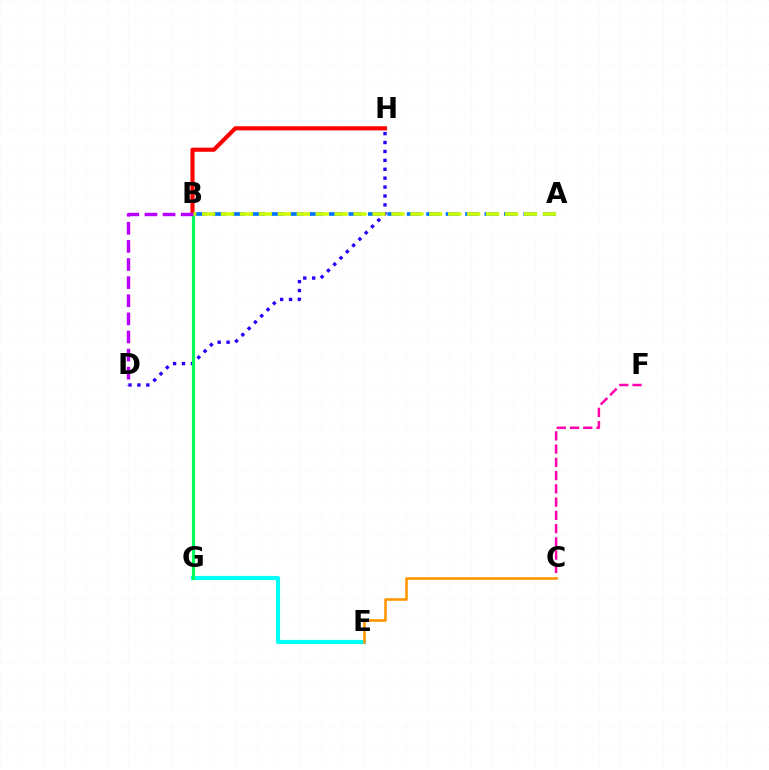{('C', 'F'): [{'color': '#ff00ac', 'line_style': 'dashed', 'thickness': 1.8}], ('E', 'G'): [{'color': '#00fff6', 'line_style': 'solid', 'thickness': 2.98}], ('D', 'H'): [{'color': '#2500ff', 'line_style': 'dotted', 'thickness': 2.42}], ('B', 'G'): [{'color': '#3dff00', 'line_style': 'solid', 'thickness': 2.27}, {'color': '#00ff5c', 'line_style': 'solid', 'thickness': 2.2}], ('A', 'B'): [{'color': '#0074ff', 'line_style': 'dashed', 'thickness': 2.64}, {'color': '#d1ff00', 'line_style': 'dashed', 'thickness': 2.57}], ('B', 'H'): [{'color': '#ff0000', 'line_style': 'solid', 'thickness': 2.97}], ('C', 'E'): [{'color': '#ff9400', 'line_style': 'solid', 'thickness': 1.86}], ('B', 'D'): [{'color': '#b900ff', 'line_style': 'dashed', 'thickness': 2.46}]}